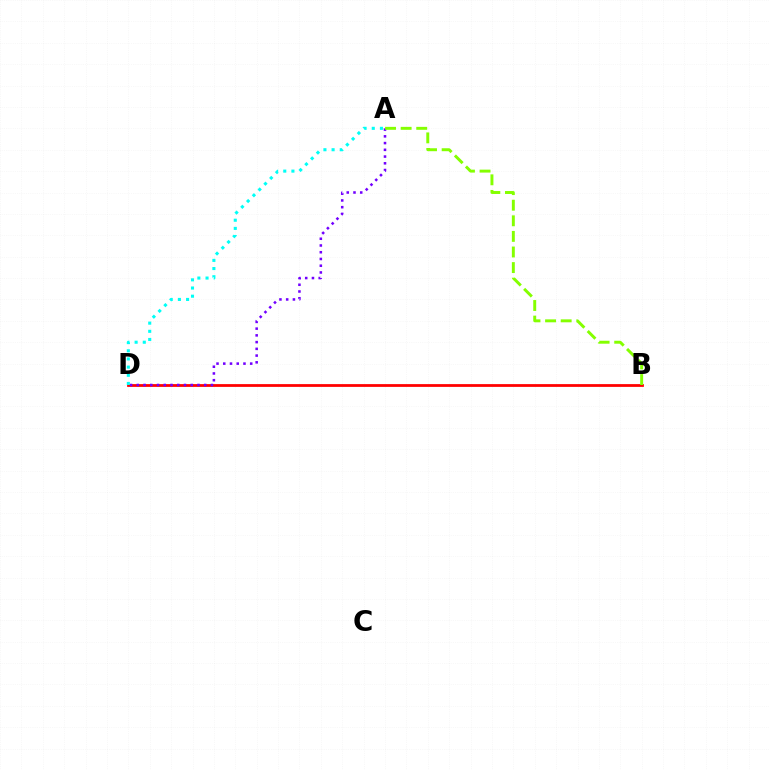{('B', 'D'): [{'color': '#ff0000', 'line_style': 'solid', 'thickness': 2.0}], ('A', 'D'): [{'color': '#7200ff', 'line_style': 'dotted', 'thickness': 1.83}, {'color': '#00fff6', 'line_style': 'dotted', 'thickness': 2.22}], ('A', 'B'): [{'color': '#84ff00', 'line_style': 'dashed', 'thickness': 2.12}]}